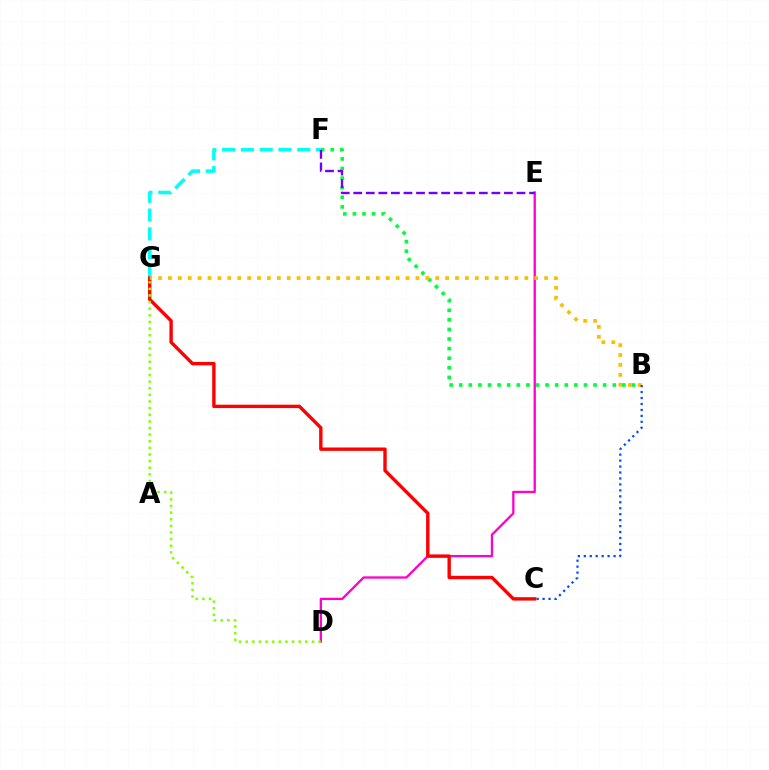{('F', 'G'): [{'color': '#00fff6', 'line_style': 'dashed', 'thickness': 2.55}], ('B', 'F'): [{'color': '#00ff39', 'line_style': 'dotted', 'thickness': 2.61}], ('D', 'E'): [{'color': '#ff00cf', 'line_style': 'solid', 'thickness': 1.66}], ('C', 'G'): [{'color': '#ff0000', 'line_style': 'solid', 'thickness': 2.43}], ('B', 'G'): [{'color': '#ffbd00', 'line_style': 'dotted', 'thickness': 2.69}], ('D', 'G'): [{'color': '#84ff00', 'line_style': 'dotted', 'thickness': 1.8}], ('E', 'F'): [{'color': '#7200ff', 'line_style': 'dashed', 'thickness': 1.71}], ('B', 'C'): [{'color': '#004bff', 'line_style': 'dotted', 'thickness': 1.62}]}